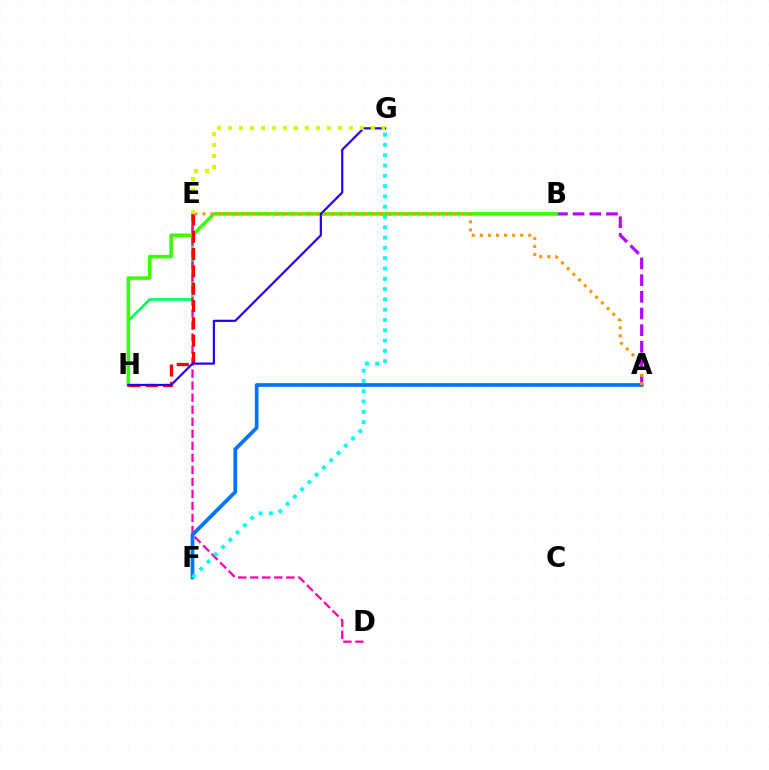{('E', 'H'): [{'color': '#00ff5c', 'line_style': 'solid', 'thickness': 1.95}, {'color': '#ff0000', 'line_style': 'dashed', 'thickness': 2.35}], ('A', 'B'): [{'color': '#b900ff', 'line_style': 'dashed', 'thickness': 2.27}], ('D', 'E'): [{'color': '#ff00ac', 'line_style': 'dashed', 'thickness': 1.63}], ('B', 'H'): [{'color': '#3dff00', 'line_style': 'solid', 'thickness': 2.58}], ('A', 'F'): [{'color': '#0074ff', 'line_style': 'solid', 'thickness': 2.68}], ('G', 'H'): [{'color': '#2500ff', 'line_style': 'solid', 'thickness': 1.59}], ('A', 'E'): [{'color': '#ff9400', 'line_style': 'dotted', 'thickness': 2.19}], ('F', 'G'): [{'color': '#00fff6', 'line_style': 'dotted', 'thickness': 2.8}], ('E', 'G'): [{'color': '#d1ff00', 'line_style': 'dotted', 'thickness': 2.99}]}